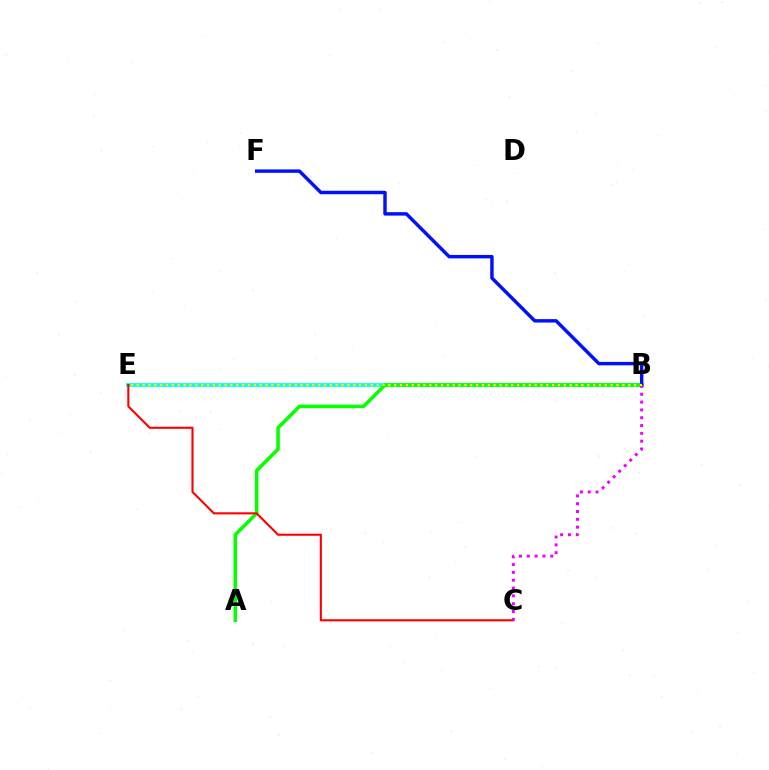{('B', 'E'): [{'color': '#00fff6', 'line_style': 'solid', 'thickness': 2.75}, {'color': '#fcf500', 'line_style': 'dotted', 'thickness': 1.59}], ('A', 'B'): [{'color': '#08ff00', 'line_style': 'solid', 'thickness': 2.55}], ('C', 'E'): [{'color': '#ff0000', 'line_style': 'solid', 'thickness': 1.51}], ('B', 'F'): [{'color': '#0010ff', 'line_style': 'solid', 'thickness': 2.47}], ('B', 'C'): [{'color': '#ee00ff', 'line_style': 'dotted', 'thickness': 2.12}]}